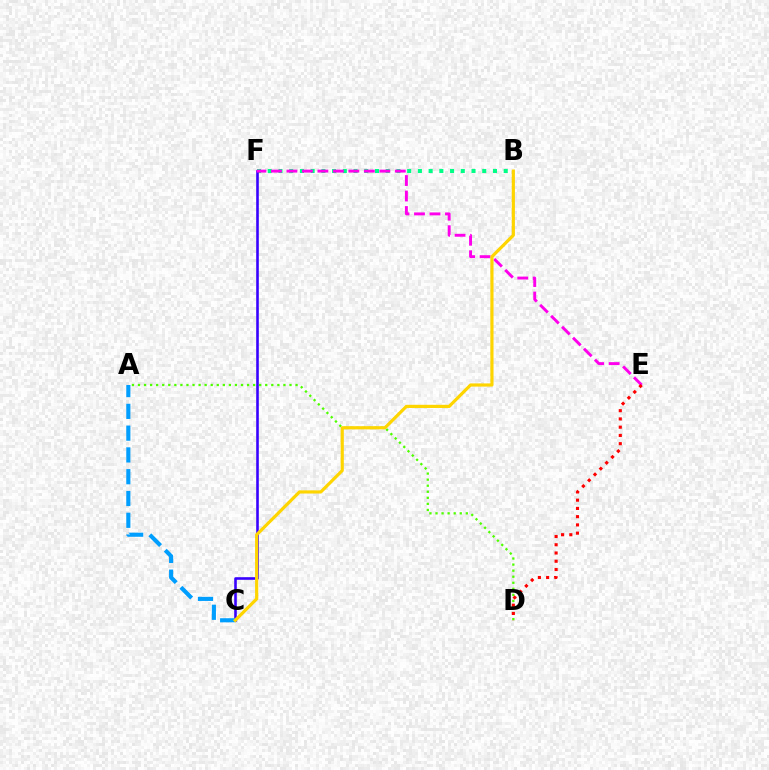{('B', 'F'): [{'color': '#00ff86', 'line_style': 'dotted', 'thickness': 2.91}], ('C', 'F'): [{'color': '#3700ff', 'line_style': 'solid', 'thickness': 1.86}], ('A', 'D'): [{'color': '#4fff00', 'line_style': 'dotted', 'thickness': 1.65}], ('E', 'F'): [{'color': '#ff00ed', 'line_style': 'dashed', 'thickness': 2.1}], ('A', 'C'): [{'color': '#009eff', 'line_style': 'dashed', 'thickness': 2.96}], ('D', 'E'): [{'color': '#ff0000', 'line_style': 'dotted', 'thickness': 2.24}], ('B', 'C'): [{'color': '#ffd500', 'line_style': 'solid', 'thickness': 2.29}]}